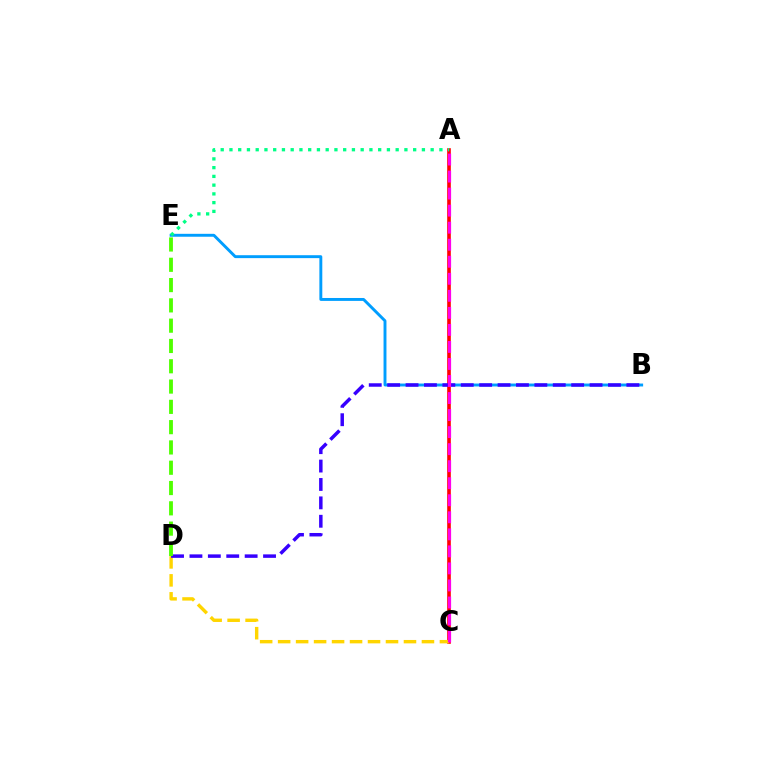{('B', 'E'): [{'color': '#009eff', 'line_style': 'solid', 'thickness': 2.1}], ('A', 'C'): [{'color': '#ff0000', 'line_style': 'solid', 'thickness': 2.61}, {'color': '#ff00ed', 'line_style': 'dashed', 'thickness': 2.31}], ('A', 'E'): [{'color': '#00ff86', 'line_style': 'dotted', 'thickness': 2.38}], ('C', 'D'): [{'color': '#ffd500', 'line_style': 'dashed', 'thickness': 2.44}], ('B', 'D'): [{'color': '#3700ff', 'line_style': 'dashed', 'thickness': 2.5}], ('D', 'E'): [{'color': '#4fff00', 'line_style': 'dashed', 'thickness': 2.76}]}